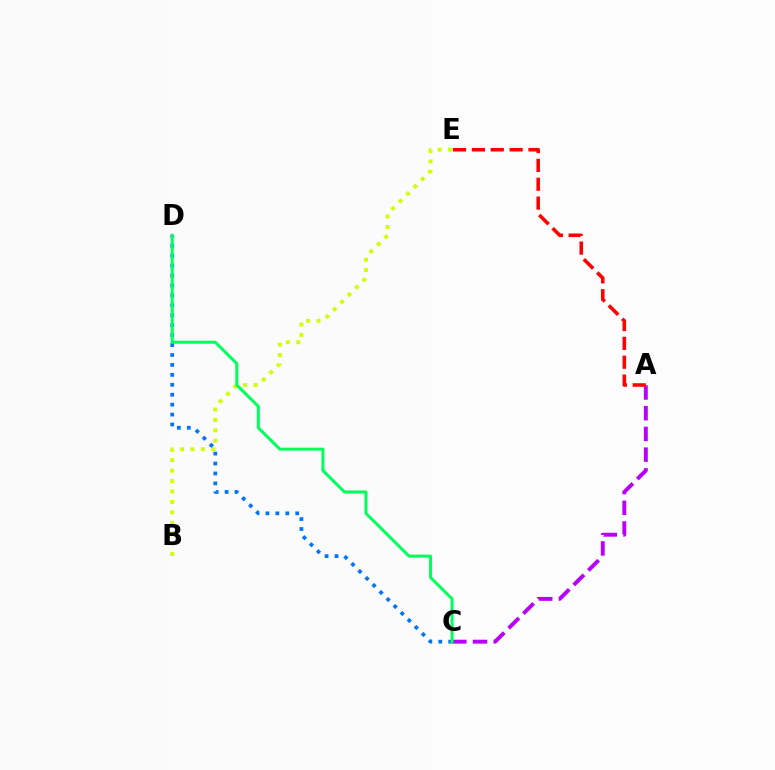{('A', 'C'): [{'color': '#b900ff', 'line_style': 'dashed', 'thickness': 2.81}], ('A', 'E'): [{'color': '#ff0000', 'line_style': 'dashed', 'thickness': 2.56}], ('B', 'E'): [{'color': '#d1ff00', 'line_style': 'dotted', 'thickness': 2.83}], ('C', 'D'): [{'color': '#0074ff', 'line_style': 'dotted', 'thickness': 2.7}, {'color': '#00ff5c', 'line_style': 'solid', 'thickness': 2.16}]}